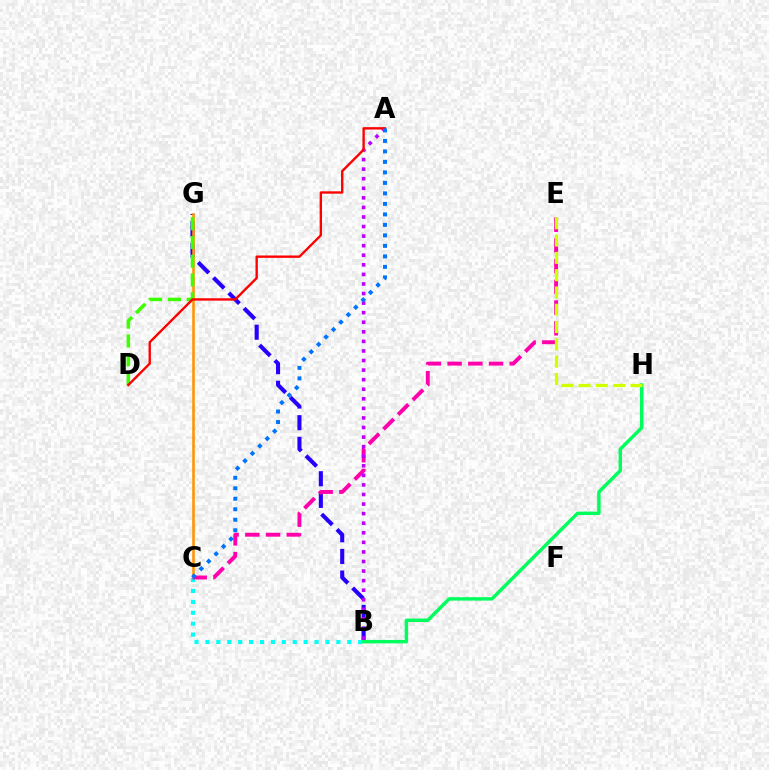{('B', 'G'): [{'color': '#2500ff', 'line_style': 'dashed', 'thickness': 2.94}], ('C', 'G'): [{'color': '#ff9400', 'line_style': 'solid', 'thickness': 1.85}], ('B', 'C'): [{'color': '#00fff6', 'line_style': 'dotted', 'thickness': 2.96}], ('C', 'E'): [{'color': '#ff00ac', 'line_style': 'dashed', 'thickness': 2.81}], ('A', 'B'): [{'color': '#b900ff', 'line_style': 'dotted', 'thickness': 2.6}], ('B', 'H'): [{'color': '#00ff5c', 'line_style': 'solid', 'thickness': 2.47}], ('D', 'G'): [{'color': '#3dff00', 'line_style': 'dashed', 'thickness': 2.55}], ('A', 'D'): [{'color': '#ff0000', 'line_style': 'solid', 'thickness': 1.71}], ('E', 'H'): [{'color': '#d1ff00', 'line_style': 'dashed', 'thickness': 2.35}], ('A', 'C'): [{'color': '#0074ff', 'line_style': 'dotted', 'thickness': 2.85}]}